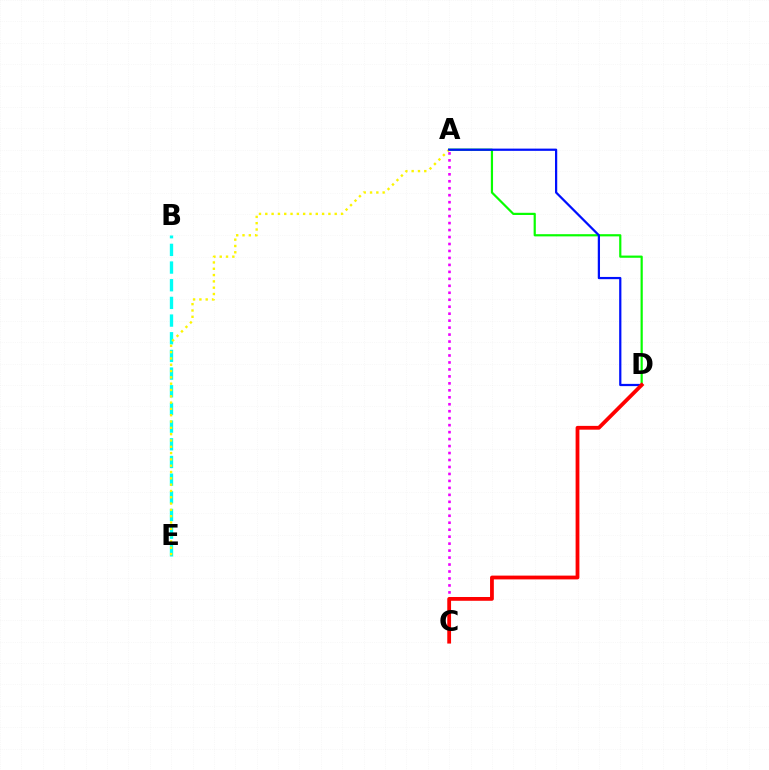{('B', 'E'): [{'color': '#00fff6', 'line_style': 'dashed', 'thickness': 2.4}], ('A', 'D'): [{'color': '#08ff00', 'line_style': 'solid', 'thickness': 1.58}, {'color': '#0010ff', 'line_style': 'solid', 'thickness': 1.61}], ('A', 'C'): [{'color': '#ee00ff', 'line_style': 'dotted', 'thickness': 1.89}], ('A', 'E'): [{'color': '#fcf500', 'line_style': 'dotted', 'thickness': 1.71}], ('C', 'D'): [{'color': '#ff0000', 'line_style': 'solid', 'thickness': 2.73}]}